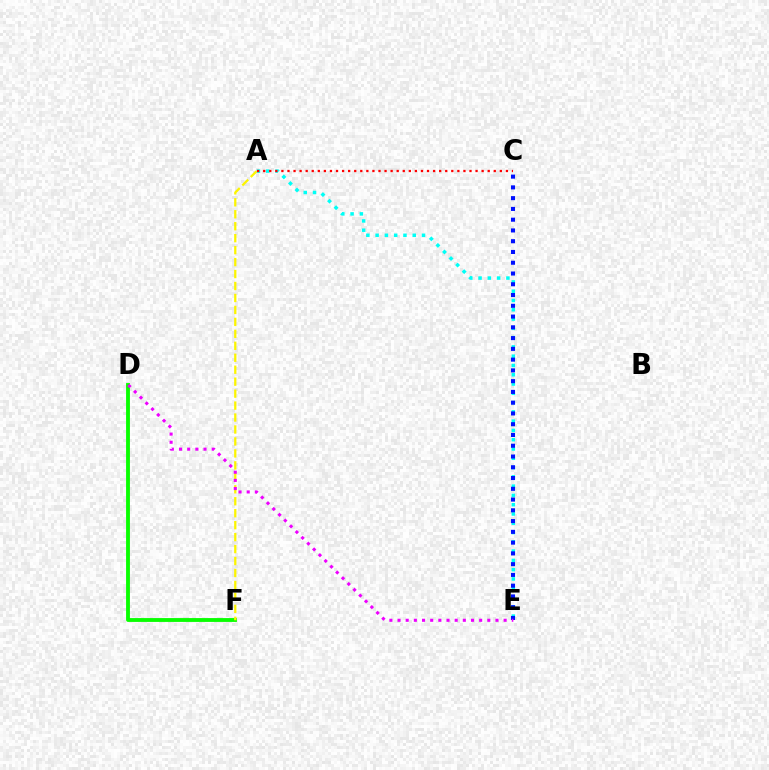{('D', 'F'): [{'color': '#08ff00', 'line_style': 'solid', 'thickness': 2.77}], ('A', 'E'): [{'color': '#00fff6', 'line_style': 'dotted', 'thickness': 2.52}], ('C', 'E'): [{'color': '#0010ff', 'line_style': 'dotted', 'thickness': 2.92}], ('A', 'F'): [{'color': '#fcf500', 'line_style': 'dashed', 'thickness': 1.62}], ('D', 'E'): [{'color': '#ee00ff', 'line_style': 'dotted', 'thickness': 2.22}], ('A', 'C'): [{'color': '#ff0000', 'line_style': 'dotted', 'thickness': 1.65}]}